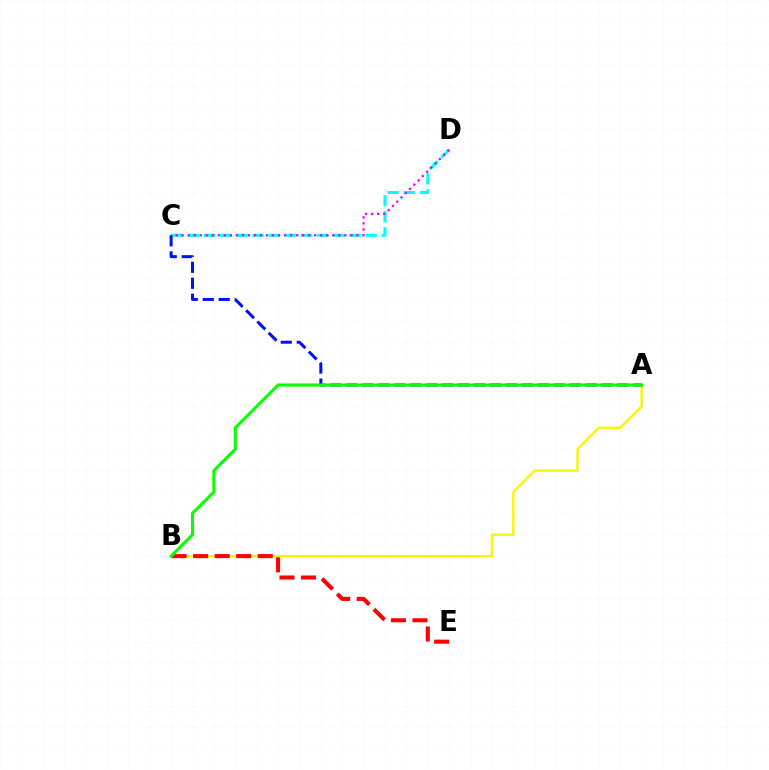{('A', 'B'): [{'color': '#fcf500', 'line_style': 'solid', 'thickness': 1.69}, {'color': '#08ff00', 'line_style': 'solid', 'thickness': 2.22}], ('B', 'E'): [{'color': '#ff0000', 'line_style': 'dashed', 'thickness': 2.93}], ('C', 'D'): [{'color': '#00fff6', 'line_style': 'dashed', 'thickness': 2.19}, {'color': '#ee00ff', 'line_style': 'dotted', 'thickness': 1.64}], ('A', 'C'): [{'color': '#0010ff', 'line_style': 'dashed', 'thickness': 2.17}]}